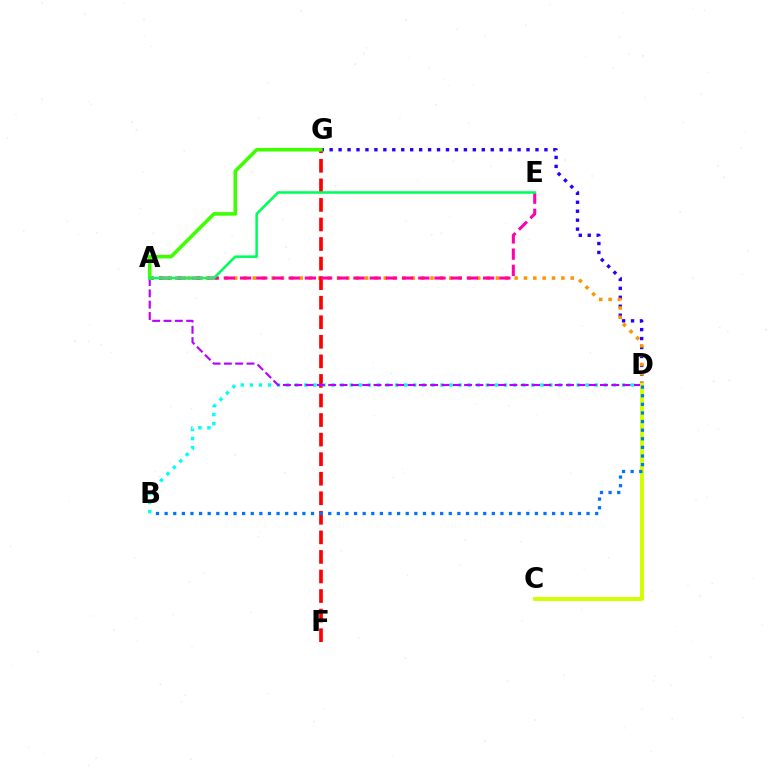{('D', 'G'): [{'color': '#2500ff', 'line_style': 'dotted', 'thickness': 2.43}], ('A', 'D'): [{'color': '#ff9400', 'line_style': 'dotted', 'thickness': 2.54}, {'color': '#b900ff', 'line_style': 'dashed', 'thickness': 1.54}], ('F', 'G'): [{'color': '#ff0000', 'line_style': 'dashed', 'thickness': 2.66}], ('A', 'E'): [{'color': '#ff00ac', 'line_style': 'dashed', 'thickness': 2.2}, {'color': '#00ff5c', 'line_style': 'solid', 'thickness': 1.85}], ('B', 'D'): [{'color': '#00fff6', 'line_style': 'dotted', 'thickness': 2.47}, {'color': '#0074ff', 'line_style': 'dotted', 'thickness': 2.34}], ('A', 'G'): [{'color': '#3dff00', 'line_style': 'solid', 'thickness': 2.57}], ('C', 'D'): [{'color': '#d1ff00', 'line_style': 'solid', 'thickness': 2.85}]}